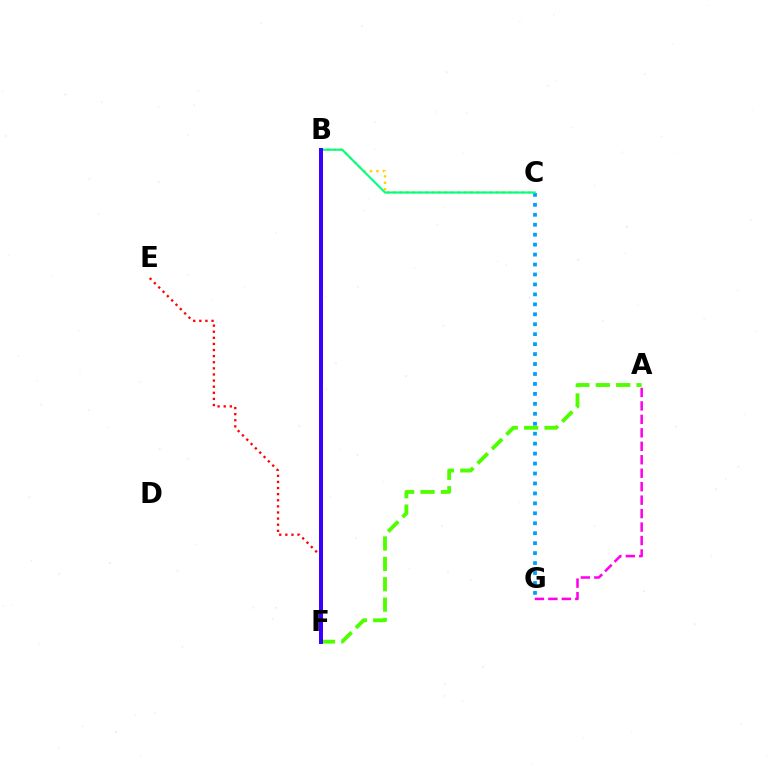{('E', 'F'): [{'color': '#ff0000', 'line_style': 'dotted', 'thickness': 1.66}], ('A', 'F'): [{'color': '#4fff00', 'line_style': 'dashed', 'thickness': 2.77}], ('B', 'C'): [{'color': '#ffd500', 'line_style': 'dotted', 'thickness': 1.75}, {'color': '#00ff86', 'line_style': 'solid', 'thickness': 1.54}], ('C', 'G'): [{'color': '#009eff', 'line_style': 'dotted', 'thickness': 2.7}], ('B', 'F'): [{'color': '#3700ff', 'line_style': 'solid', 'thickness': 2.86}], ('A', 'G'): [{'color': '#ff00ed', 'line_style': 'dashed', 'thickness': 1.83}]}